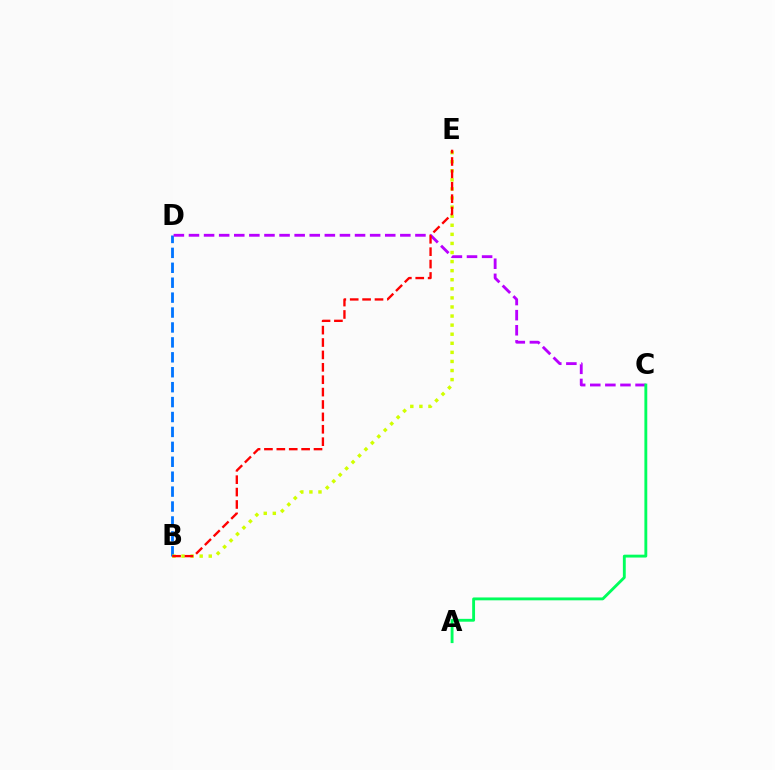{('B', 'D'): [{'color': '#0074ff', 'line_style': 'dashed', 'thickness': 2.03}], ('C', 'D'): [{'color': '#b900ff', 'line_style': 'dashed', 'thickness': 2.05}], ('B', 'E'): [{'color': '#d1ff00', 'line_style': 'dotted', 'thickness': 2.47}, {'color': '#ff0000', 'line_style': 'dashed', 'thickness': 1.68}], ('A', 'C'): [{'color': '#00ff5c', 'line_style': 'solid', 'thickness': 2.06}]}